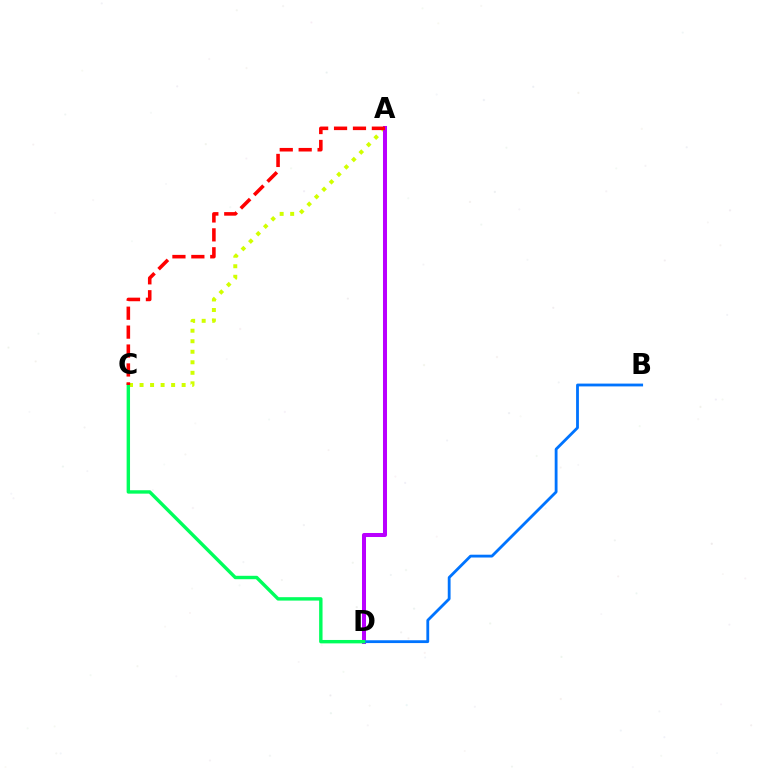{('A', 'C'): [{'color': '#d1ff00', 'line_style': 'dotted', 'thickness': 2.86}, {'color': '#ff0000', 'line_style': 'dashed', 'thickness': 2.57}], ('A', 'D'): [{'color': '#b900ff', 'line_style': 'solid', 'thickness': 2.9}], ('B', 'D'): [{'color': '#0074ff', 'line_style': 'solid', 'thickness': 2.03}], ('C', 'D'): [{'color': '#00ff5c', 'line_style': 'solid', 'thickness': 2.45}]}